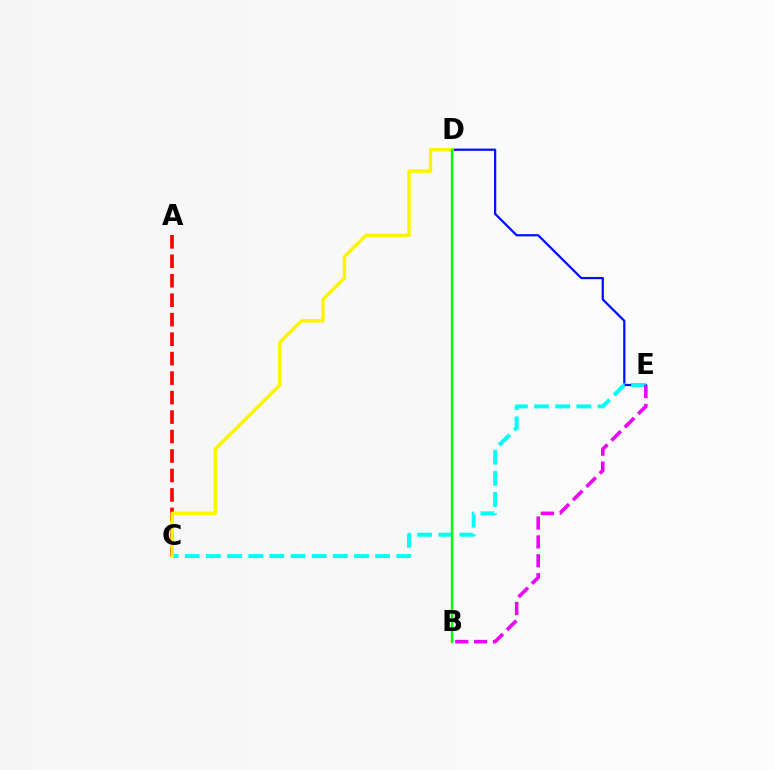{('D', 'E'): [{'color': '#0010ff', 'line_style': 'solid', 'thickness': 1.61}], ('C', 'E'): [{'color': '#00fff6', 'line_style': 'dashed', 'thickness': 2.87}], ('A', 'C'): [{'color': '#ff0000', 'line_style': 'dashed', 'thickness': 2.65}], ('B', 'E'): [{'color': '#ee00ff', 'line_style': 'dashed', 'thickness': 2.56}], ('C', 'D'): [{'color': '#fcf500', 'line_style': 'solid', 'thickness': 2.47}], ('B', 'D'): [{'color': '#08ff00', 'line_style': 'solid', 'thickness': 1.74}]}